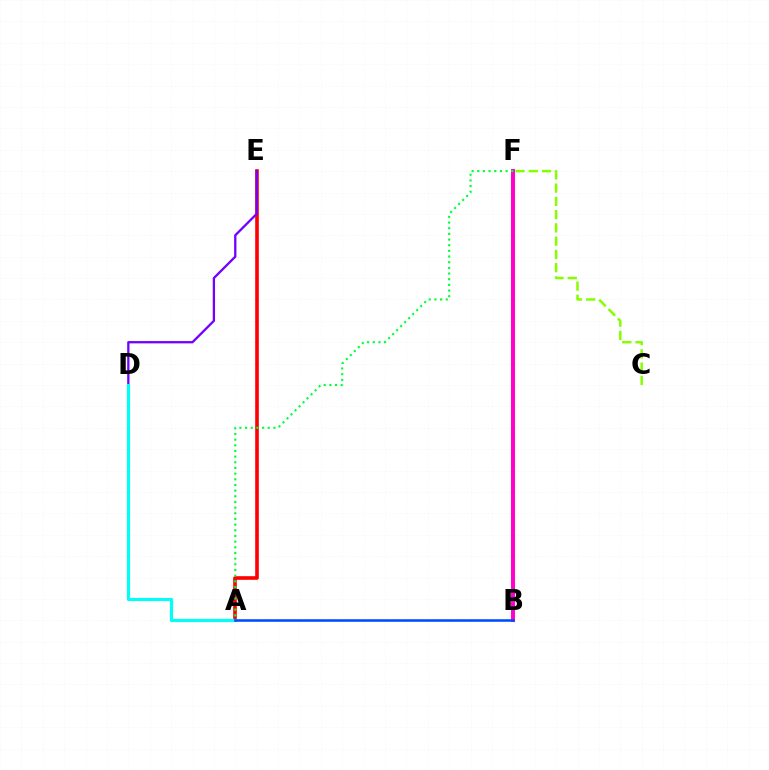{('B', 'F'): [{'color': '#ffbd00', 'line_style': 'solid', 'thickness': 2.21}, {'color': '#ff00cf', 'line_style': 'solid', 'thickness': 2.84}], ('A', 'E'): [{'color': '#ff0000', 'line_style': 'solid', 'thickness': 2.61}], ('D', 'E'): [{'color': '#7200ff', 'line_style': 'solid', 'thickness': 1.65}], ('A', 'D'): [{'color': '#00fff6', 'line_style': 'solid', 'thickness': 2.28}], ('C', 'F'): [{'color': '#84ff00', 'line_style': 'dashed', 'thickness': 1.8}], ('A', 'F'): [{'color': '#00ff39', 'line_style': 'dotted', 'thickness': 1.54}], ('A', 'B'): [{'color': '#004bff', 'line_style': 'solid', 'thickness': 1.84}]}